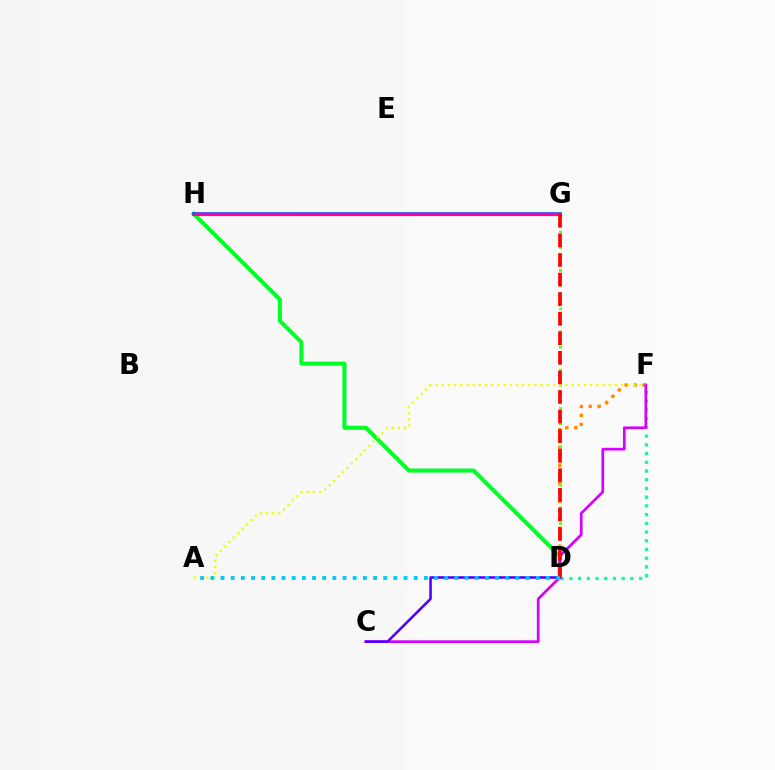{('D', 'H'): [{'color': '#00ff27', 'line_style': 'solid', 'thickness': 2.91}], ('D', 'F'): [{'color': '#ff8800', 'line_style': 'dotted', 'thickness': 2.44}, {'color': '#00ffaf', 'line_style': 'dotted', 'thickness': 2.37}], ('D', 'G'): [{'color': '#66ff00', 'line_style': 'dotted', 'thickness': 2.08}, {'color': '#ff0000', 'line_style': 'dashed', 'thickness': 2.66}], ('G', 'H'): [{'color': '#003fff', 'line_style': 'solid', 'thickness': 2.53}, {'color': '#ff00a0', 'line_style': 'solid', 'thickness': 2.27}], ('C', 'F'): [{'color': '#d600ff', 'line_style': 'solid', 'thickness': 1.95}], ('C', 'D'): [{'color': '#4f00ff', 'line_style': 'solid', 'thickness': 1.86}], ('A', 'F'): [{'color': '#eeff00', 'line_style': 'dotted', 'thickness': 1.68}], ('A', 'D'): [{'color': '#00c7ff', 'line_style': 'dotted', 'thickness': 2.76}]}